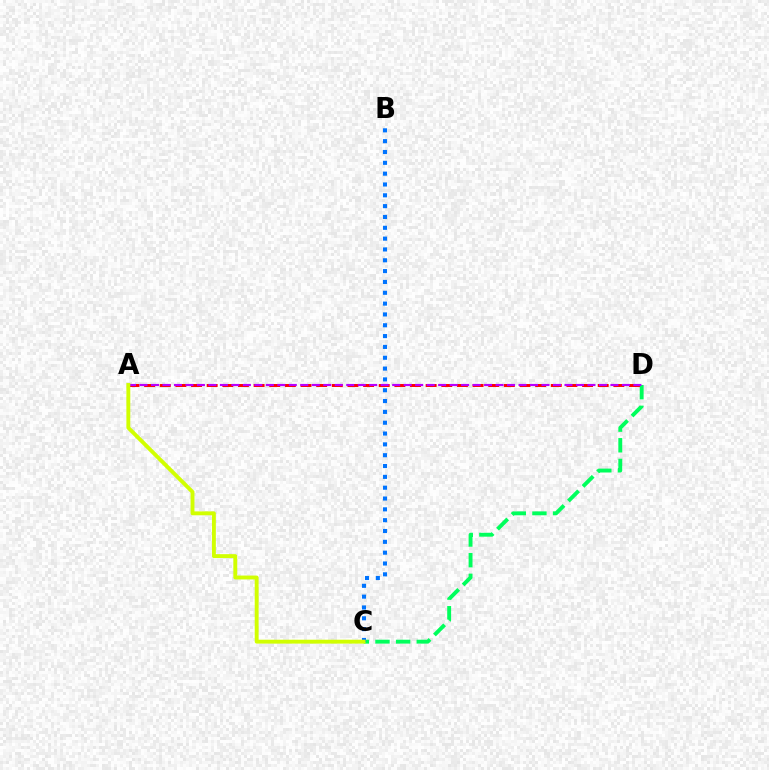{('C', 'D'): [{'color': '#00ff5c', 'line_style': 'dashed', 'thickness': 2.8}], ('A', 'D'): [{'color': '#ff0000', 'line_style': 'dashed', 'thickness': 2.12}, {'color': '#b900ff', 'line_style': 'dashed', 'thickness': 1.56}], ('B', 'C'): [{'color': '#0074ff', 'line_style': 'dotted', 'thickness': 2.94}], ('A', 'C'): [{'color': '#d1ff00', 'line_style': 'solid', 'thickness': 2.8}]}